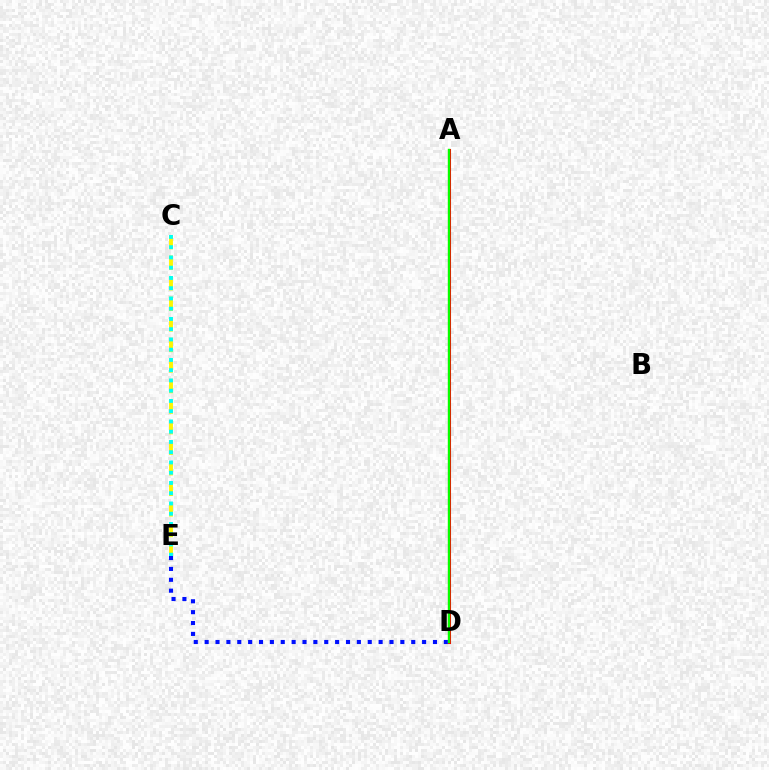{('C', 'E'): [{'color': '#fcf500', 'line_style': 'dashed', 'thickness': 2.79}, {'color': '#00fff6', 'line_style': 'dotted', 'thickness': 2.79}], ('D', 'E'): [{'color': '#0010ff', 'line_style': 'dotted', 'thickness': 2.95}], ('A', 'D'): [{'color': '#ee00ff', 'line_style': 'dotted', 'thickness': 2.14}, {'color': '#ff0000', 'line_style': 'solid', 'thickness': 2.21}, {'color': '#08ff00', 'line_style': 'solid', 'thickness': 1.7}]}